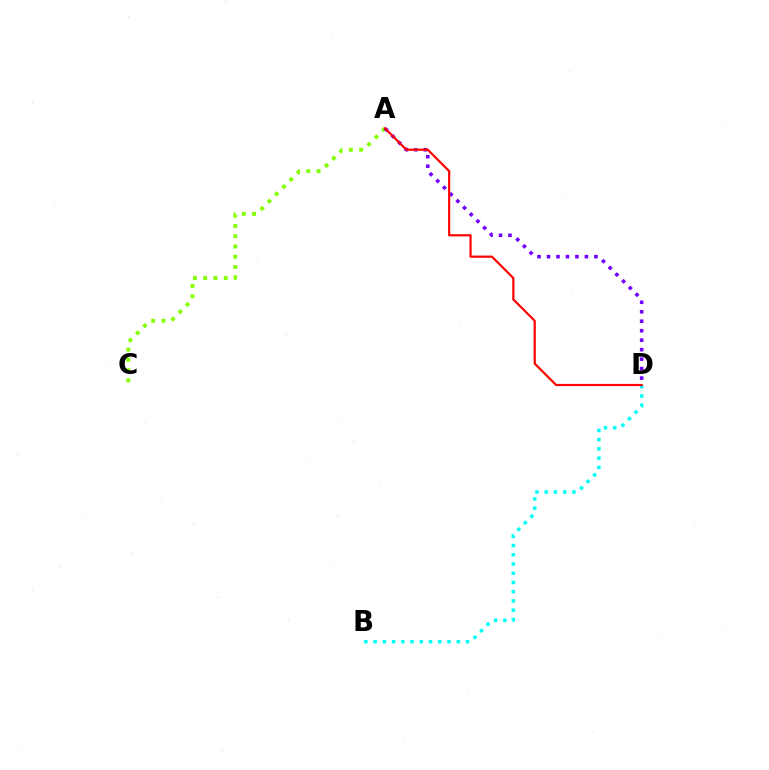{('B', 'D'): [{'color': '#00fff6', 'line_style': 'dotted', 'thickness': 2.51}], ('A', 'C'): [{'color': '#84ff00', 'line_style': 'dotted', 'thickness': 2.79}], ('A', 'D'): [{'color': '#7200ff', 'line_style': 'dotted', 'thickness': 2.57}, {'color': '#ff0000', 'line_style': 'solid', 'thickness': 1.57}]}